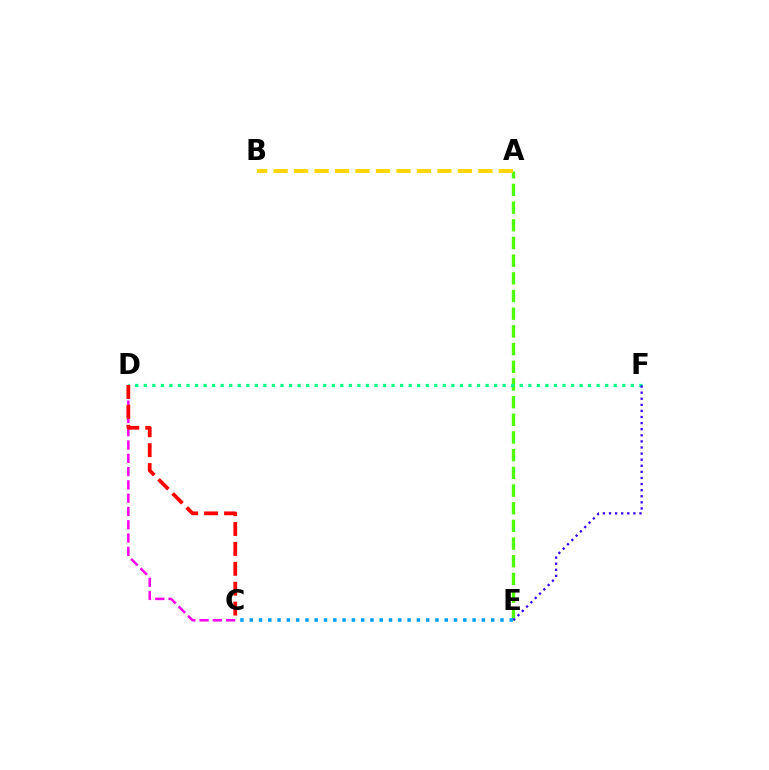{('A', 'E'): [{'color': '#4fff00', 'line_style': 'dashed', 'thickness': 2.4}], ('D', 'F'): [{'color': '#00ff86', 'line_style': 'dotted', 'thickness': 2.32}], ('C', 'D'): [{'color': '#ff00ed', 'line_style': 'dashed', 'thickness': 1.81}, {'color': '#ff0000', 'line_style': 'dashed', 'thickness': 2.7}], ('E', 'F'): [{'color': '#3700ff', 'line_style': 'dotted', 'thickness': 1.66}], ('C', 'E'): [{'color': '#009eff', 'line_style': 'dotted', 'thickness': 2.52}], ('A', 'B'): [{'color': '#ffd500', 'line_style': 'dashed', 'thickness': 2.78}]}